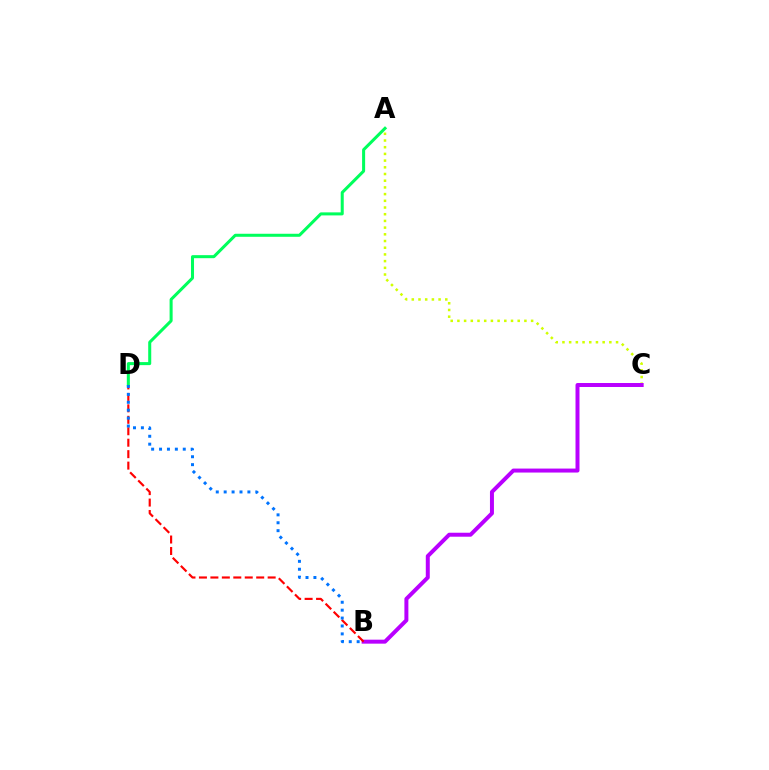{('A', 'C'): [{'color': '#d1ff00', 'line_style': 'dotted', 'thickness': 1.82}], ('A', 'D'): [{'color': '#00ff5c', 'line_style': 'solid', 'thickness': 2.18}], ('B', 'C'): [{'color': '#b900ff', 'line_style': 'solid', 'thickness': 2.86}], ('B', 'D'): [{'color': '#ff0000', 'line_style': 'dashed', 'thickness': 1.56}, {'color': '#0074ff', 'line_style': 'dotted', 'thickness': 2.15}]}